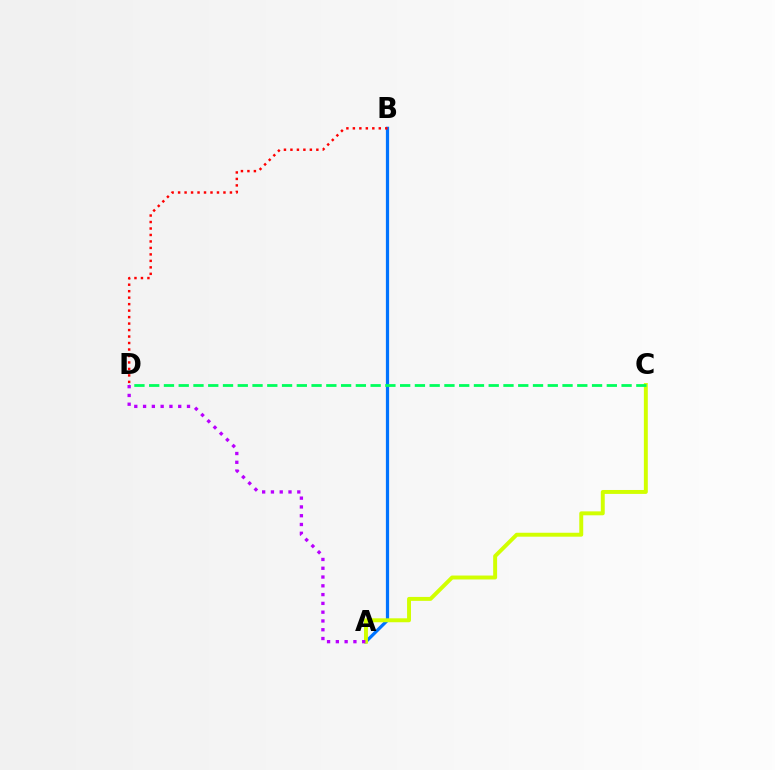{('A', 'B'): [{'color': '#0074ff', 'line_style': 'solid', 'thickness': 2.32}], ('A', 'C'): [{'color': '#d1ff00', 'line_style': 'solid', 'thickness': 2.83}], ('C', 'D'): [{'color': '#00ff5c', 'line_style': 'dashed', 'thickness': 2.01}], ('A', 'D'): [{'color': '#b900ff', 'line_style': 'dotted', 'thickness': 2.39}], ('B', 'D'): [{'color': '#ff0000', 'line_style': 'dotted', 'thickness': 1.76}]}